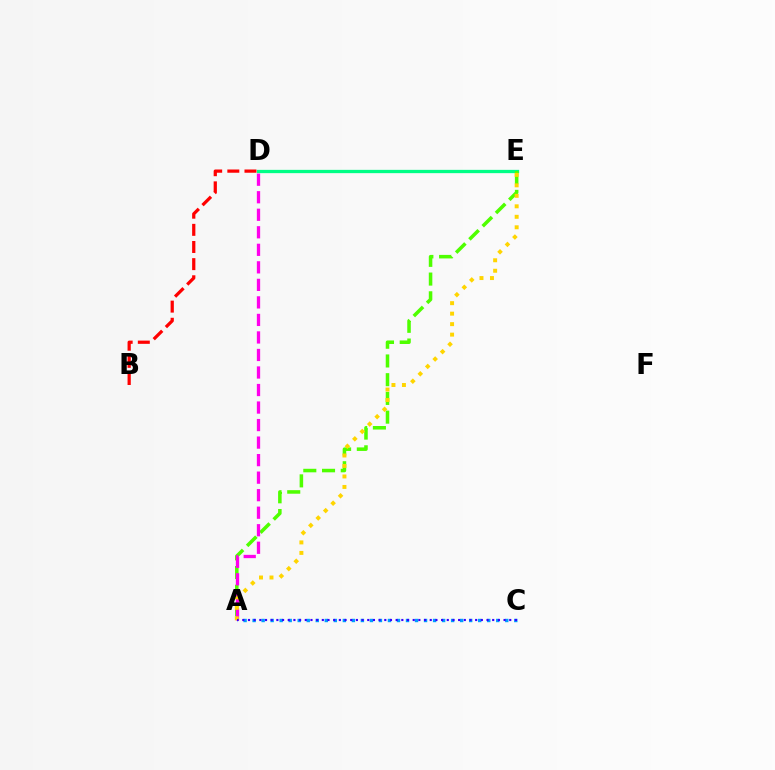{('D', 'E'): [{'color': '#00ff86', 'line_style': 'solid', 'thickness': 2.37}], ('A', 'E'): [{'color': '#4fff00', 'line_style': 'dashed', 'thickness': 2.54}, {'color': '#ffd500', 'line_style': 'dotted', 'thickness': 2.85}], ('B', 'D'): [{'color': '#ff0000', 'line_style': 'dashed', 'thickness': 2.33}], ('A', 'D'): [{'color': '#ff00ed', 'line_style': 'dashed', 'thickness': 2.38}], ('A', 'C'): [{'color': '#009eff', 'line_style': 'dotted', 'thickness': 2.45}, {'color': '#3700ff', 'line_style': 'dotted', 'thickness': 1.54}]}